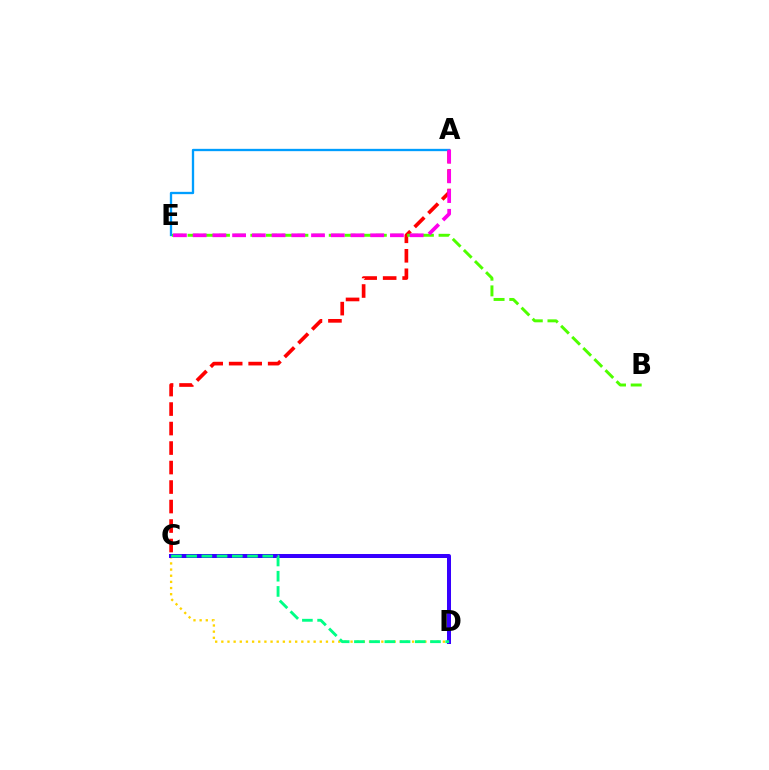{('A', 'C'): [{'color': '#ff0000', 'line_style': 'dashed', 'thickness': 2.65}], ('B', 'E'): [{'color': '#4fff00', 'line_style': 'dashed', 'thickness': 2.13}], ('A', 'E'): [{'color': '#009eff', 'line_style': 'solid', 'thickness': 1.67}, {'color': '#ff00ed', 'line_style': 'dashed', 'thickness': 2.68}], ('C', 'D'): [{'color': '#ffd500', 'line_style': 'dotted', 'thickness': 1.67}, {'color': '#3700ff', 'line_style': 'solid', 'thickness': 2.88}, {'color': '#00ff86', 'line_style': 'dashed', 'thickness': 2.07}]}